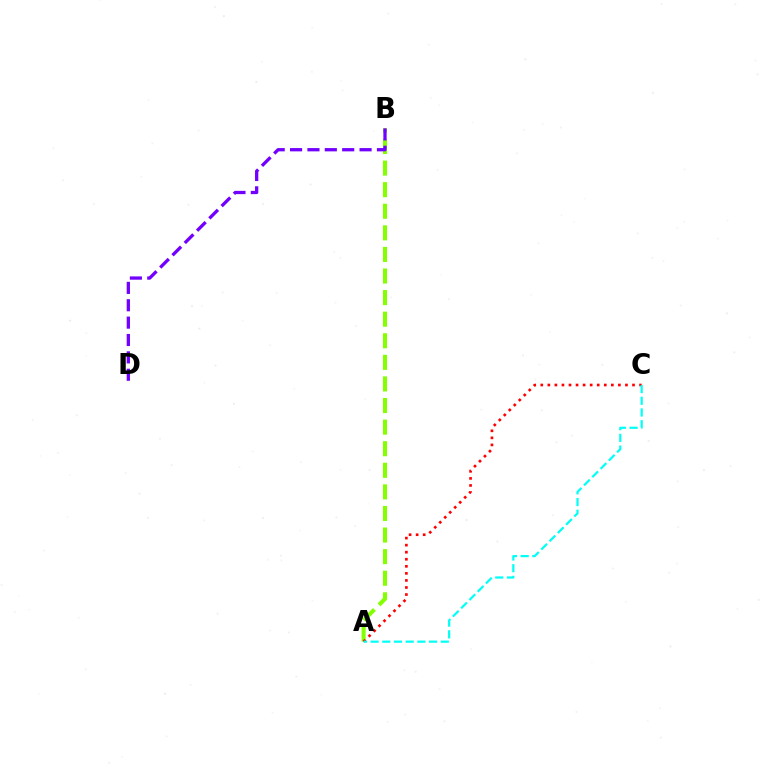{('A', 'B'): [{'color': '#84ff00', 'line_style': 'dashed', 'thickness': 2.93}], ('A', 'C'): [{'color': '#ff0000', 'line_style': 'dotted', 'thickness': 1.92}, {'color': '#00fff6', 'line_style': 'dashed', 'thickness': 1.59}], ('B', 'D'): [{'color': '#7200ff', 'line_style': 'dashed', 'thickness': 2.36}]}